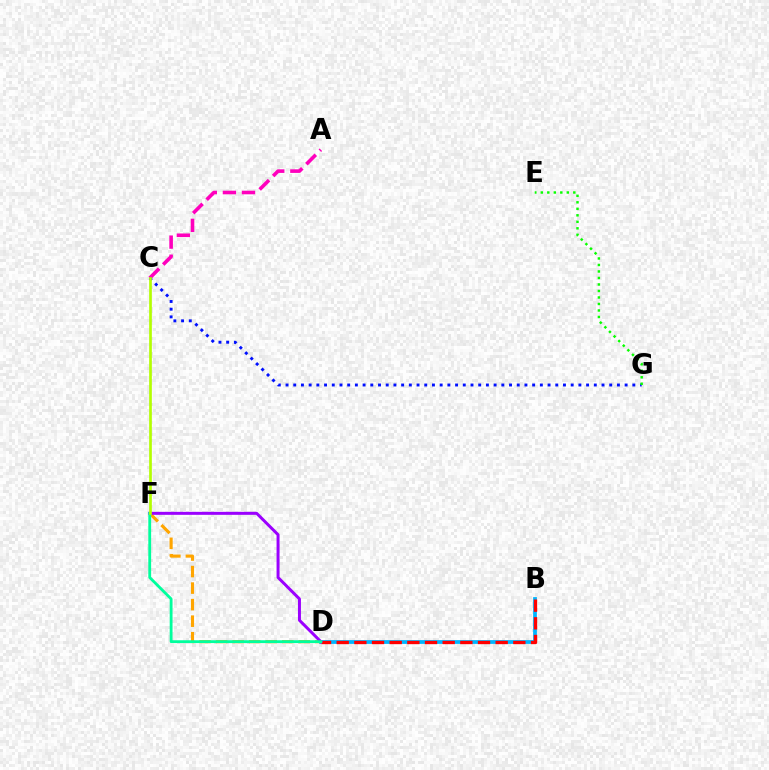{('B', 'D'): [{'color': '#00b5ff', 'line_style': 'solid', 'thickness': 2.71}, {'color': '#ff0000', 'line_style': 'dashed', 'thickness': 2.4}], ('A', 'C'): [{'color': '#ff00bd', 'line_style': 'dashed', 'thickness': 2.59}], ('C', 'G'): [{'color': '#0010ff', 'line_style': 'dotted', 'thickness': 2.09}], ('E', 'G'): [{'color': '#08ff00', 'line_style': 'dotted', 'thickness': 1.77}], ('D', 'F'): [{'color': '#ffa500', 'line_style': 'dashed', 'thickness': 2.25}, {'color': '#9b00ff', 'line_style': 'solid', 'thickness': 2.15}, {'color': '#00ff9d', 'line_style': 'solid', 'thickness': 2.03}], ('C', 'F'): [{'color': '#b3ff00', 'line_style': 'solid', 'thickness': 1.93}]}